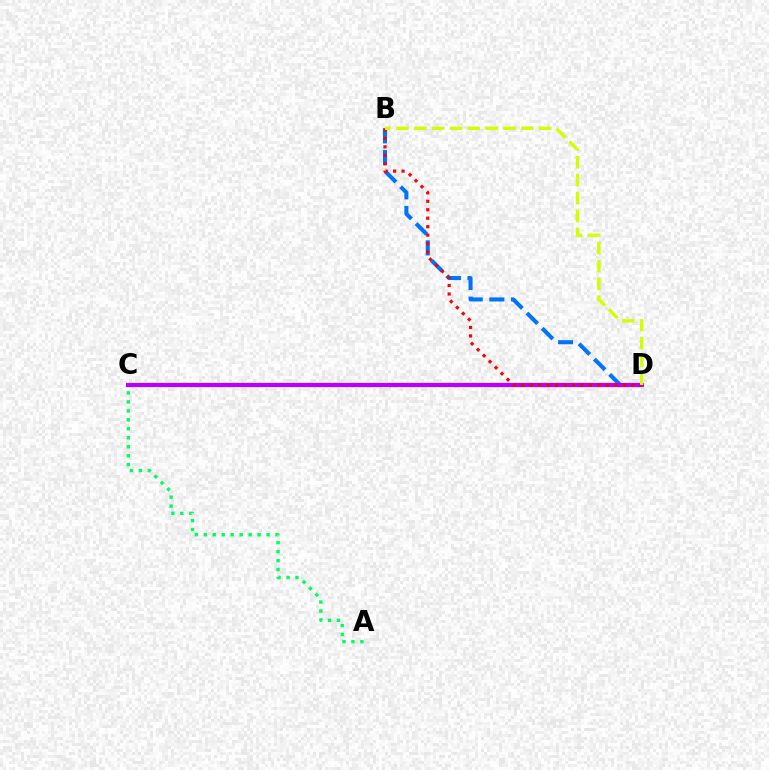{('A', 'C'): [{'color': '#00ff5c', 'line_style': 'dotted', 'thickness': 2.44}], ('B', 'D'): [{'color': '#0074ff', 'line_style': 'dashed', 'thickness': 2.94}, {'color': '#ff0000', 'line_style': 'dotted', 'thickness': 2.3}, {'color': '#d1ff00', 'line_style': 'dashed', 'thickness': 2.43}], ('C', 'D'): [{'color': '#b900ff', 'line_style': 'solid', 'thickness': 3.0}]}